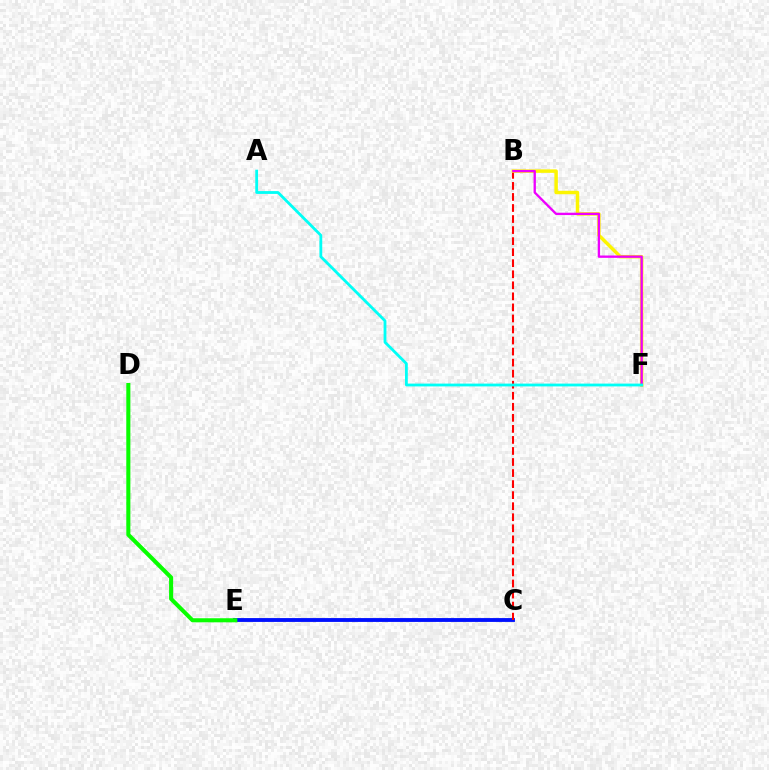{('C', 'E'): [{'color': '#0010ff', 'line_style': 'solid', 'thickness': 2.77}], ('B', 'C'): [{'color': '#ff0000', 'line_style': 'dashed', 'thickness': 1.5}], ('B', 'F'): [{'color': '#fcf500', 'line_style': 'solid', 'thickness': 2.5}, {'color': '#ee00ff', 'line_style': 'solid', 'thickness': 1.68}], ('D', 'E'): [{'color': '#08ff00', 'line_style': 'solid', 'thickness': 2.93}], ('A', 'F'): [{'color': '#00fff6', 'line_style': 'solid', 'thickness': 2.02}]}